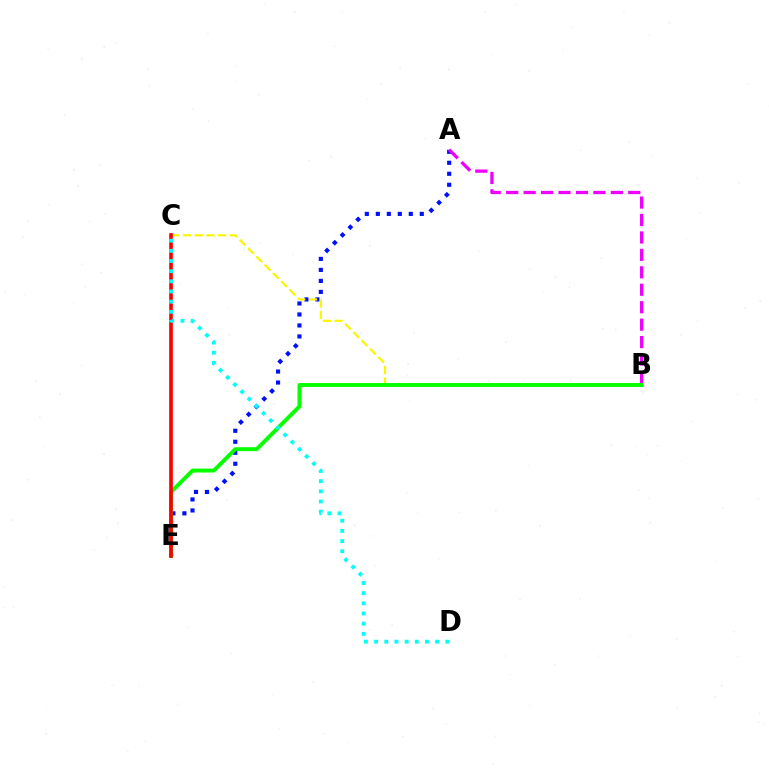{('A', 'E'): [{'color': '#0010ff', 'line_style': 'dotted', 'thickness': 2.99}], ('B', 'C'): [{'color': '#fcf500', 'line_style': 'dashed', 'thickness': 1.59}], ('A', 'B'): [{'color': '#ee00ff', 'line_style': 'dashed', 'thickness': 2.37}], ('B', 'E'): [{'color': '#08ff00', 'line_style': 'solid', 'thickness': 2.83}], ('C', 'E'): [{'color': '#ff0000', 'line_style': 'solid', 'thickness': 2.63}], ('C', 'D'): [{'color': '#00fff6', 'line_style': 'dotted', 'thickness': 2.76}]}